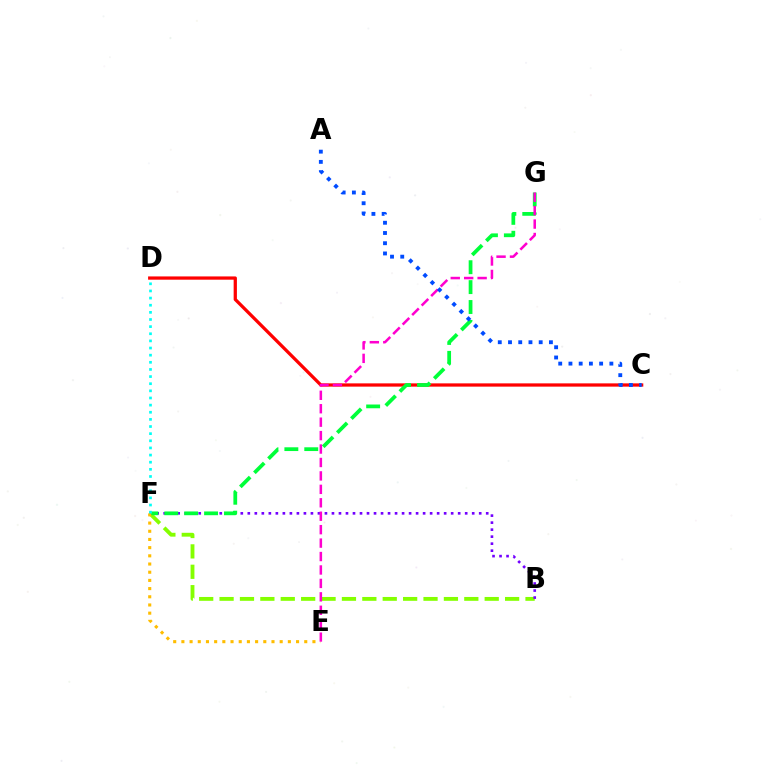{('C', 'D'): [{'color': '#ff0000', 'line_style': 'solid', 'thickness': 2.35}], ('B', 'F'): [{'color': '#84ff00', 'line_style': 'dashed', 'thickness': 2.77}, {'color': '#7200ff', 'line_style': 'dotted', 'thickness': 1.91}], ('F', 'G'): [{'color': '#00ff39', 'line_style': 'dashed', 'thickness': 2.7}], ('E', 'F'): [{'color': '#ffbd00', 'line_style': 'dotted', 'thickness': 2.23}], ('E', 'G'): [{'color': '#ff00cf', 'line_style': 'dashed', 'thickness': 1.83}], ('D', 'F'): [{'color': '#00fff6', 'line_style': 'dotted', 'thickness': 1.94}], ('A', 'C'): [{'color': '#004bff', 'line_style': 'dotted', 'thickness': 2.78}]}